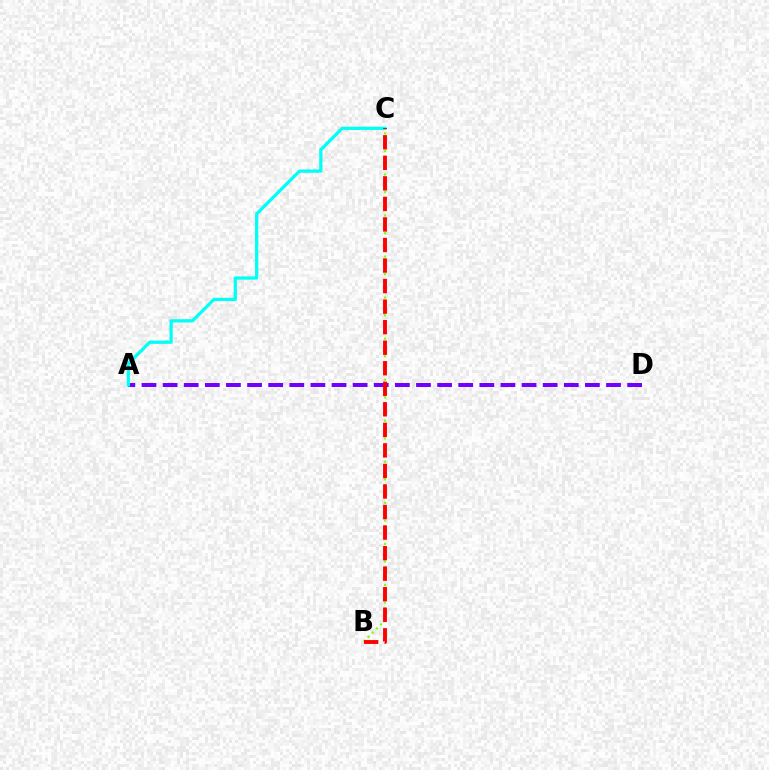{('A', 'D'): [{'color': '#7200ff', 'line_style': 'dashed', 'thickness': 2.87}], ('B', 'C'): [{'color': '#84ff00', 'line_style': 'dotted', 'thickness': 1.59}, {'color': '#ff0000', 'line_style': 'dashed', 'thickness': 2.79}], ('A', 'C'): [{'color': '#00fff6', 'line_style': 'solid', 'thickness': 2.34}]}